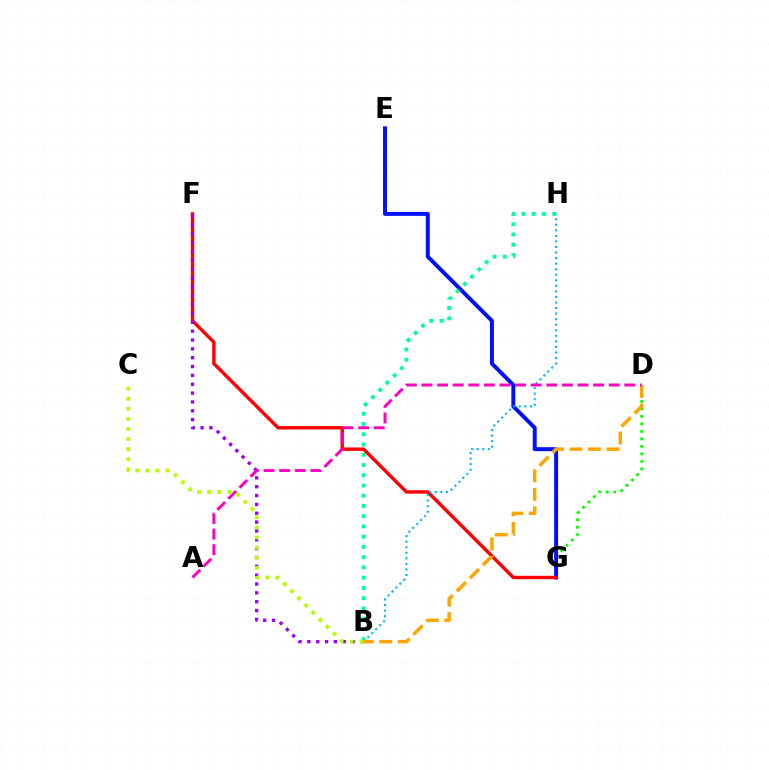{('D', 'G'): [{'color': '#08ff00', 'line_style': 'dotted', 'thickness': 2.04}], ('E', 'G'): [{'color': '#0010ff', 'line_style': 'solid', 'thickness': 2.85}], ('B', 'H'): [{'color': '#00ff9d', 'line_style': 'dotted', 'thickness': 2.78}, {'color': '#00b5ff', 'line_style': 'dotted', 'thickness': 1.51}], ('F', 'G'): [{'color': '#ff0000', 'line_style': 'solid', 'thickness': 2.45}], ('B', 'F'): [{'color': '#9b00ff', 'line_style': 'dotted', 'thickness': 2.4}], ('B', 'C'): [{'color': '#b3ff00', 'line_style': 'dotted', 'thickness': 2.74}], ('B', 'D'): [{'color': '#ffa500', 'line_style': 'dashed', 'thickness': 2.51}], ('A', 'D'): [{'color': '#ff00bd', 'line_style': 'dashed', 'thickness': 2.12}]}